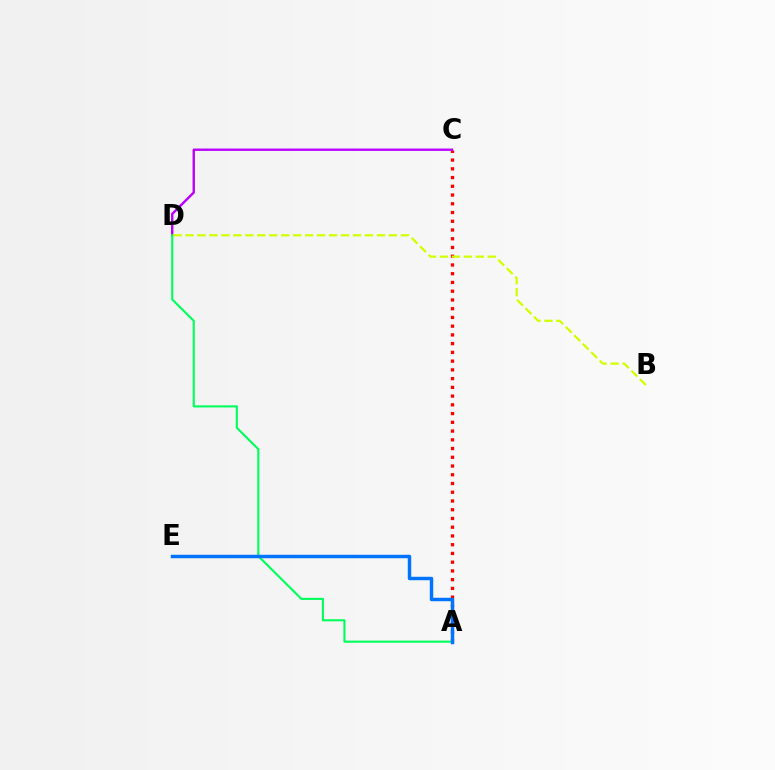{('A', 'C'): [{'color': '#ff0000', 'line_style': 'dotted', 'thickness': 2.37}], ('C', 'D'): [{'color': '#b900ff', 'line_style': 'solid', 'thickness': 1.73}], ('A', 'D'): [{'color': '#00ff5c', 'line_style': 'solid', 'thickness': 1.53}], ('A', 'E'): [{'color': '#0074ff', 'line_style': 'solid', 'thickness': 2.48}], ('B', 'D'): [{'color': '#d1ff00', 'line_style': 'dashed', 'thickness': 1.63}]}